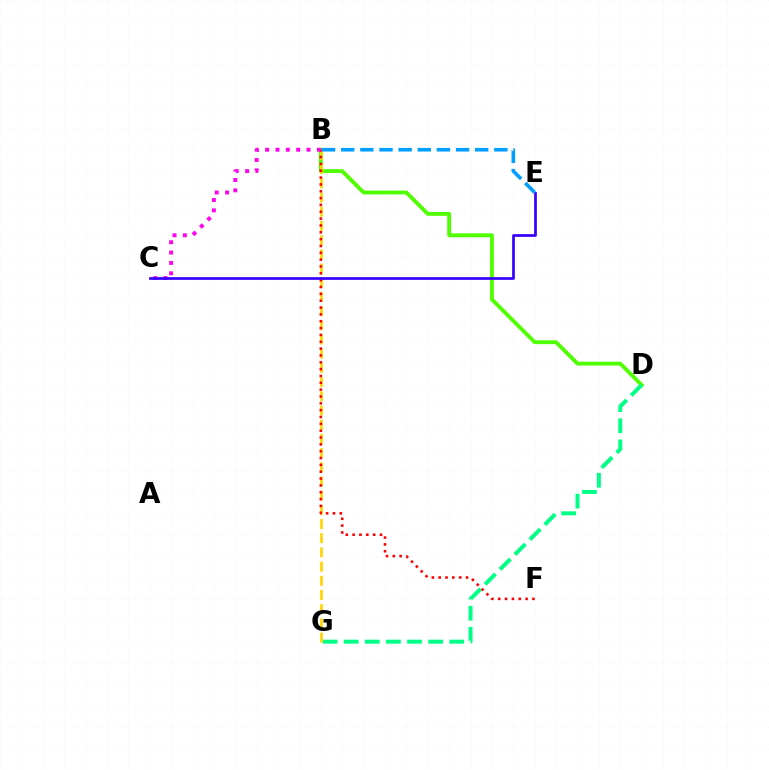{('B', 'D'): [{'color': '#4fff00', 'line_style': 'solid', 'thickness': 2.77}], ('D', 'G'): [{'color': '#00ff86', 'line_style': 'dashed', 'thickness': 2.87}], ('B', 'G'): [{'color': '#ffd500', 'line_style': 'dashed', 'thickness': 1.93}], ('B', 'F'): [{'color': '#ff0000', 'line_style': 'dotted', 'thickness': 1.86}], ('B', 'C'): [{'color': '#ff00ed', 'line_style': 'dotted', 'thickness': 2.81}], ('C', 'E'): [{'color': '#3700ff', 'line_style': 'solid', 'thickness': 1.96}], ('B', 'E'): [{'color': '#009eff', 'line_style': 'dashed', 'thickness': 2.6}]}